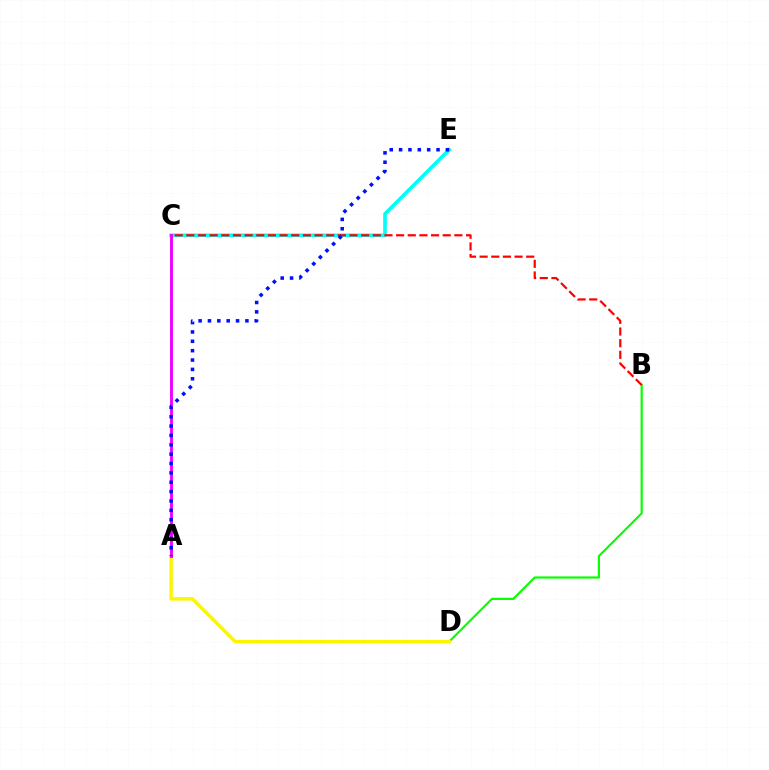{('B', 'D'): [{'color': '#08ff00', 'line_style': 'solid', 'thickness': 1.57}], ('A', 'D'): [{'color': '#fcf500', 'line_style': 'solid', 'thickness': 2.45}], ('C', 'E'): [{'color': '#00fff6', 'line_style': 'solid', 'thickness': 2.62}], ('A', 'C'): [{'color': '#ee00ff', 'line_style': 'solid', 'thickness': 2.07}], ('B', 'C'): [{'color': '#ff0000', 'line_style': 'dashed', 'thickness': 1.58}], ('A', 'E'): [{'color': '#0010ff', 'line_style': 'dotted', 'thickness': 2.54}]}